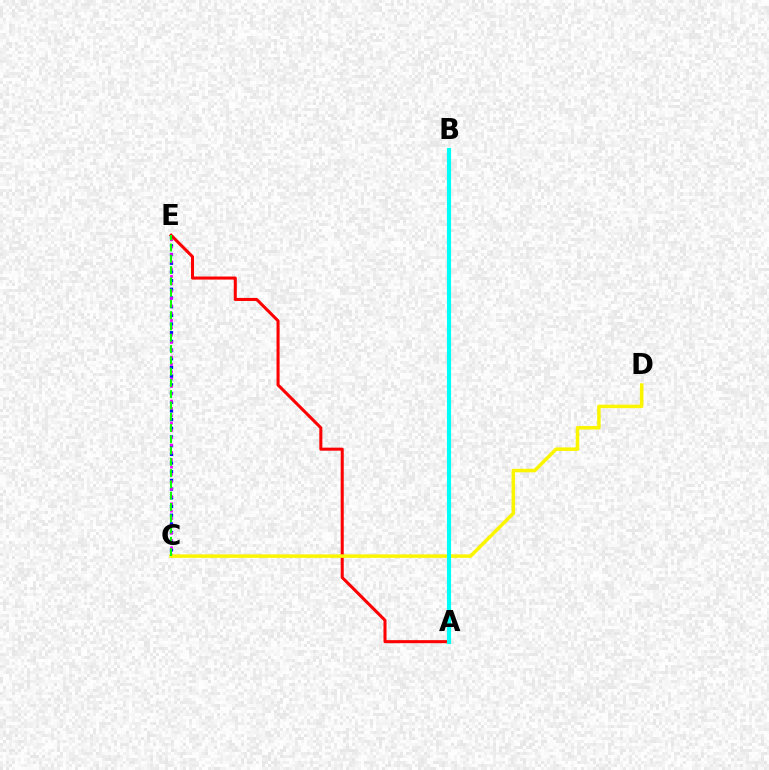{('C', 'E'): [{'color': '#0010ff', 'line_style': 'dotted', 'thickness': 2.36}, {'color': '#ee00ff', 'line_style': 'dotted', 'thickness': 1.99}, {'color': '#08ff00', 'line_style': 'dashed', 'thickness': 1.53}], ('A', 'E'): [{'color': '#ff0000', 'line_style': 'solid', 'thickness': 2.19}], ('C', 'D'): [{'color': '#fcf500', 'line_style': 'solid', 'thickness': 2.53}], ('A', 'B'): [{'color': '#00fff6', 'line_style': 'solid', 'thickness': 2.98}]}